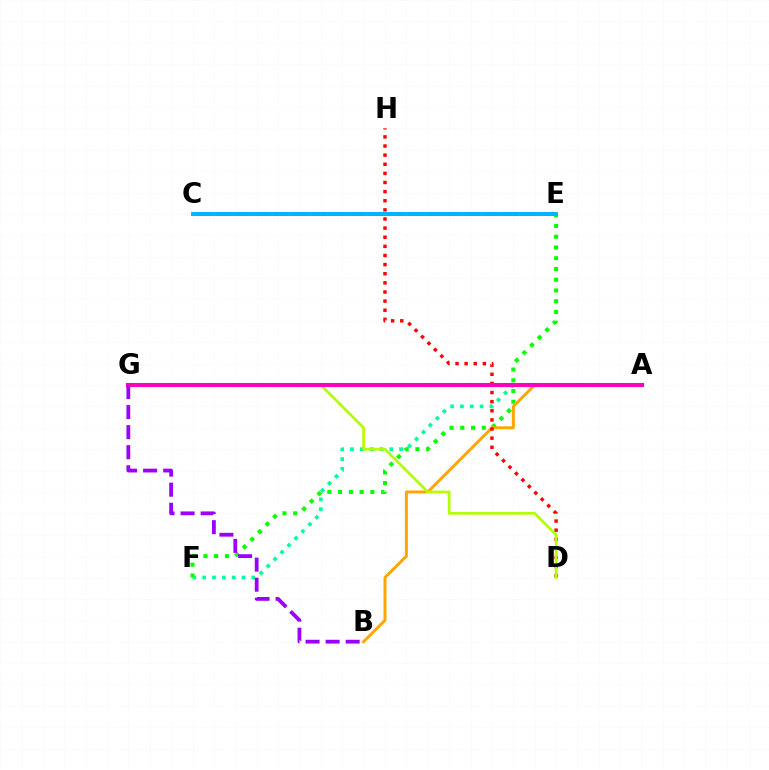{('A', 'F'): [{'color': '#00ff9d', 'line_style': 'dotted', 'thickness': 2.67}], ('E', 'F'): [{'color': '#08ff00', 'line_style': 'dotted', 'thickness': 2.92}], ('C', 'E'): [{'color': '#0010ff', 'line_style': 'dashed', 'thickness': 2.61}, {'color': '#00b5ff', 'line_style': 'solid', 'thickness': 2.83}], ('A', 'B'): [{'color': '#ffa500', 'line_style': 'solid', 'thickness': 2.13}], ('D', 'H'): [{'color': '#ff0000', 'line_style': 'dotted', 'thickness': 2.48}], ('D', 'G'): [{'color': '#b3ff00', 'line_style': 'solid', 'thickness': 1.94}], ('A', 'G'): [{'color': '#ff00bd', 'line_style': 'solid', 'thickness': 2.95}], ('B', 'G'): [{'color': '#9b00ff', 'line_style': 'dashed', 'thickness': 2.73}]}